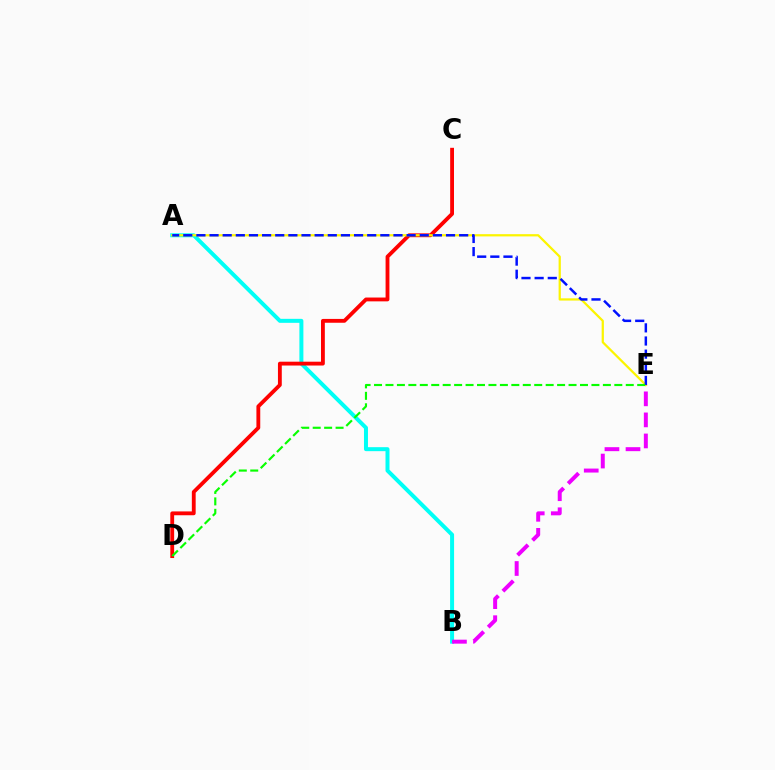{('A', 'B'): [{'color': '#00fff6', 'line_style': 'solid', 'thickness': 2.87}], ('C', 'D'): [{'color': '#ff0000', 'line_style': 'solid', 'thickness': 2.76}], ('A', 'E'): [{'color': '#fcf500', 'line_style': 'solid', 'thickness': 1.62}, {'color': '#0010ff', 'line_style': 'dashed', 'thickness': 1.78}], ('B', 'E'): [{'color': '#ee00ff', 'line_style': 'dashed', 'thickness': 2.86}], ('D', 'E'): [{'color': '#08ff00', 'line_style': 'dashed', 'thickness': 1.55}]}